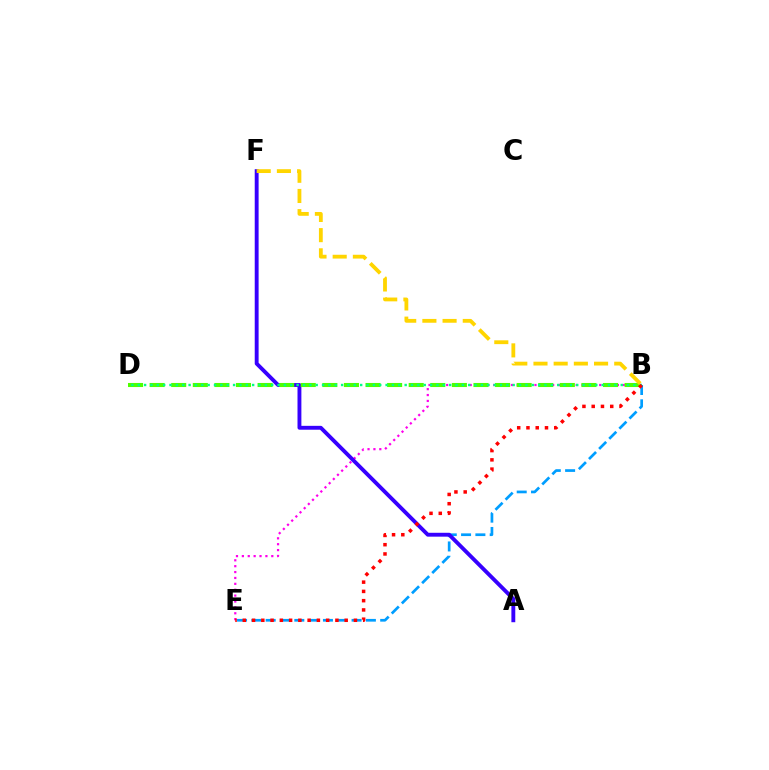{('B', 'E'): [{'color': '#ff00ed', 'line_style': 'dotted', 'thickness': 1.6}, {'color': '#009eff', 'line_style': 'dashed', 'thickness': 1.94}, {'color': '#ff0000', 'line_style': 'dotted', 'thickness': 2.52}], ('A', 'F'): [{'color': '#3700ff', 'line_style': 'solid', 'thickness': 2.79}], ('B', 'D'): [{'color': '#4fff00', 'line_style': 'dashed', 'thickness': 2.93}, {'color': '#00ff86', 'line_style': 'dotted', 'thickness': 1.73}], ('B', 'F'): [{'color': '#ffd500', 'line_style': 'dashed', 'thickness': 2.74}]}